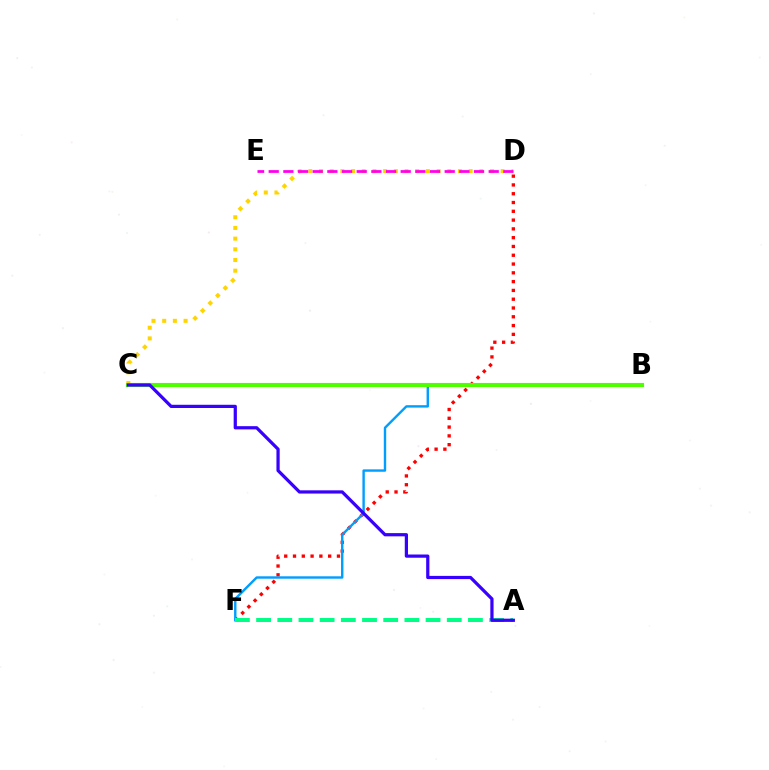{('D', 'F'): [{'color': '#ff0000', 'line_style': 'dotted', 'thickness': 2.39}], ('B', 'F'): [{'color': '#009eff', 'line_style': 'solid', 'thickness': 1.73}], ('C', 'D'): [{'color': '#ffd500', 'line_style': 'dotted', 'thickness': 2.9}], ('D', 'E'): [{'color': '#ff00ed', 'line_style': 'dashed', 'thickness': 1.99}], ('B', 'C'): [{'color': '#4fff00', 'line_style': 'solid', 'thickness': 2.97}], ('A', 'F'): [{'color': '#00ff86', 'line_style': 'dashed', 'thickness': 2.88}], ('A', 'C'): [{'color': '#3700ff', 'line_style': 'solid', 'thickness': 2.32}]}